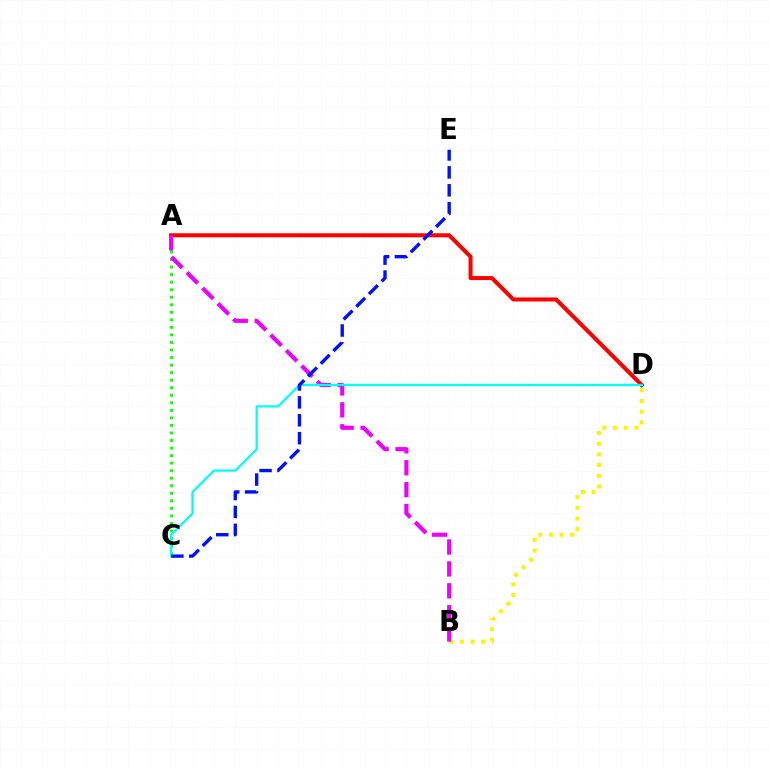{('B', 'D'): [{'color': '#fcf500', 'line_style': 'dotted', 'thickness': 2.9}], ('A', 'C'): [{'color': '#08ff00', 'line_style': 'dotted', 'thickness': 2.05}], ('A', 'D'): [{'color': '#ff0000', 'line_style': 'solid', 'thickness': 2.9}], ('A', 'B'): [{'color': '#ee00ff', 'line_style': 'dashed', 'thickness': 2.98}], ('C', 'D'): [{'color': '#00fff6', 'line_style': 'solid', 'thickness': 1.63}], ('C', 'E'): [{'color': '#0010ff', 'line_style': 'dashed', 'thickness': 2.43}]}